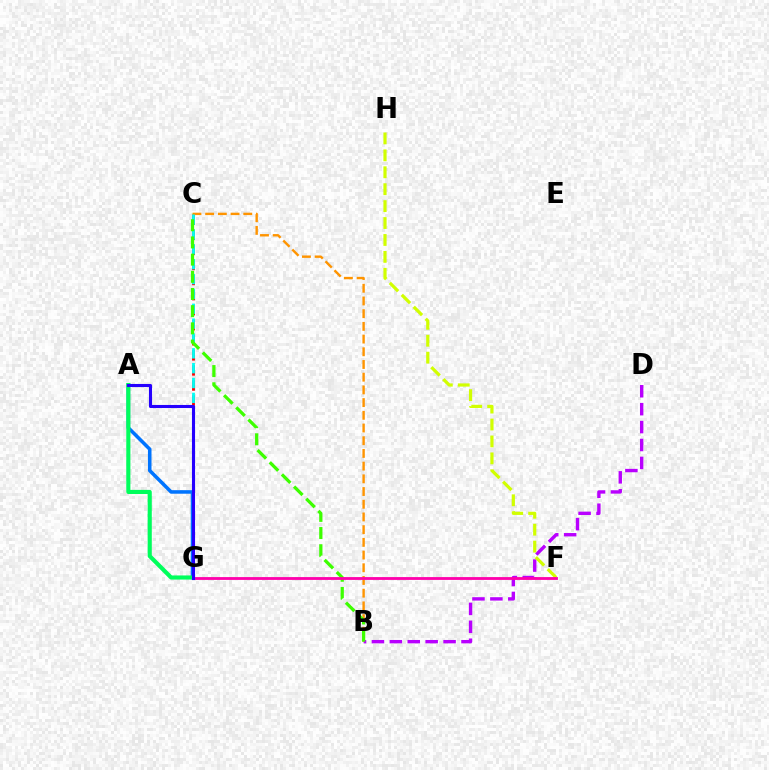{('A', 'G'): [{'color': '#0074ff', 'line_style': 'solid', 'thickness': 2.56}, {'color': '#00ff5c', 'line_style': 'solid', 'thickness': 2.97}, {'color': '#2500ff', 'line_style': 'solid', 'thickness': 2.22}], ('C', 'G'): [{'color': '#ff0000', 'line_style': 'dashed', 'thickness': 2.05}, {'color': '#00fff6', 'line_style': 'dashed', 'thickness': 2.02}], ('B', 'C'): [{'color': '#ff9400', 'line_style': 'dashed', 'thickness': 1.73}, {'color': '#3dff00', 'line_style': 'dashed', 'thickness': 2.34}], ('B', 'D'): [{'color': '#b900ff', 'line_style': 'dashed', 'thickness': 2.43}], ('F', 'H'): [{'color': '#d1ff00', 'line_style': 'dashed', 'thickness': 2.3}], ('F', 'G'): [{'color': '#ff00ac', 'line_style': 'solid', 'thickness': 2.03}]}